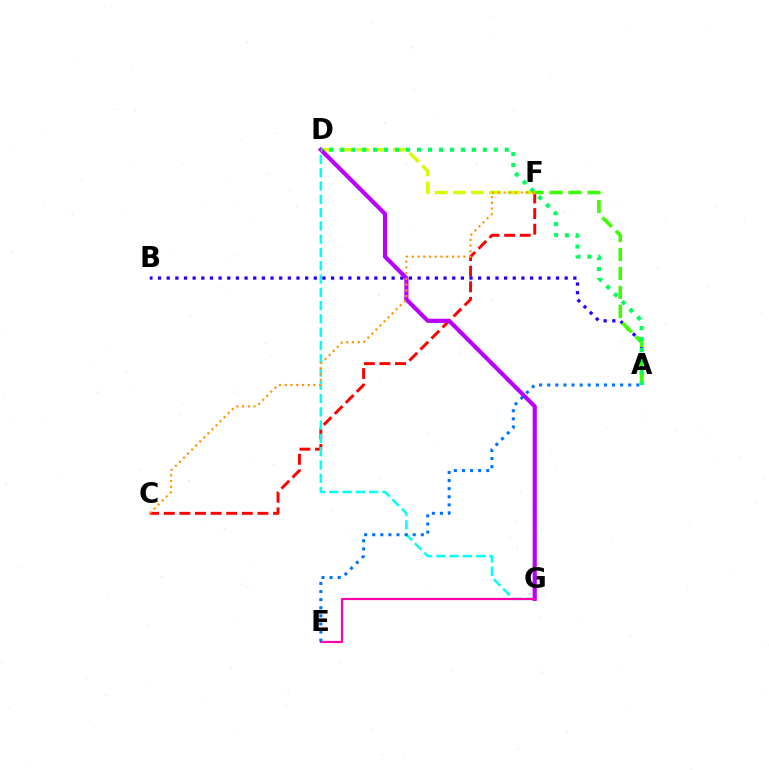{('C', 'F'): [{'color': '#ff0000', 'line_style': 'dashed', 'thickness': 2.12}, {'color': '#ff9400', 'line_style': 'dotted', 'thickness': 1.56}], ('D', 'G'): [{'color': '#00fff6', 'line_style': 'dashed', 'thickness': 1.8}, {'color': '#b900ff', 'line_style': 'solid', 'thickness': 2.98}], ('A', 'B'): [{'color': '#2500ff', 'line_style': 'dotted', 'thickness': 2.35}], ('D', 'F'): [{'color': '#d1ff00', 'line_style': 'dashed', 'thickness': 2.45}], ('A', 'F'): [{'color': '#3dff00', 'line_style': 'dashed', 'thickness': 2.58}], ('E', 'G'): [{'color': '#ff00ac', 'line_style': 'solid', 'thickness': 1.58}], ('A', 'D'): [{'color': '#00ff5c', 'line_style': 'dotted', 'thickness': 2.98}], ('A', 'E'): [{'color': '#0074ff', 'line_style': 'dotted', 'thickness': 2.2}]}